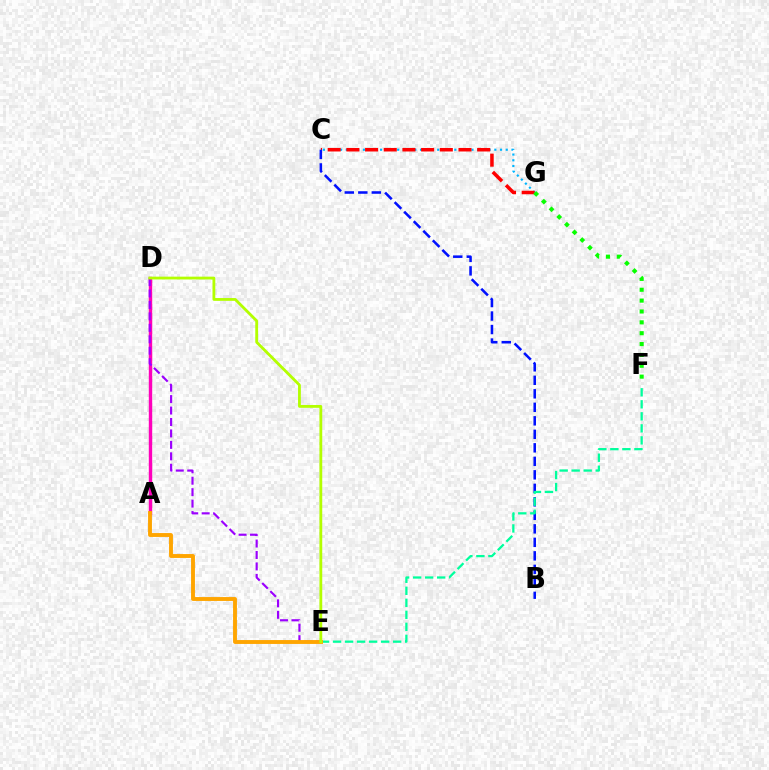{('C', 'G'): [{'color': '#00b5ff', 'line_style': 'dotted', 'thickness': 1.55}, {'color': '#ff0000', 'line_style': 'dashed', 'thickness': 2.54}], ('A', 'D'): [{'color': '#ff00bd', 'line_style': 'solid', 'thickness': 2.46}], ('B', 'C'): [{'color': '#0010ff', 'line_style': 'dashed', 'thickness': 1.83}], ('E', 'F'): [{'color': '#00ff9d', 'line_style': 'dashed', 'thickness': 1.63}], ('D', 'E'): [{'color': '#9b00ff', 'line_style': 'dashed', 'thickness': 1.55}, {'color': '#b3ff00', 'line_style': 'solid', 'thickness': 2.02}], ('A', 'E'): [{'color': '#ffa500', 'line_style': 'solid', 'thickness': 2.79}], ('F', 'G'): [{'color': '#08ff00', 'line_style': 'dotted', 'thickness': 2.95}]}